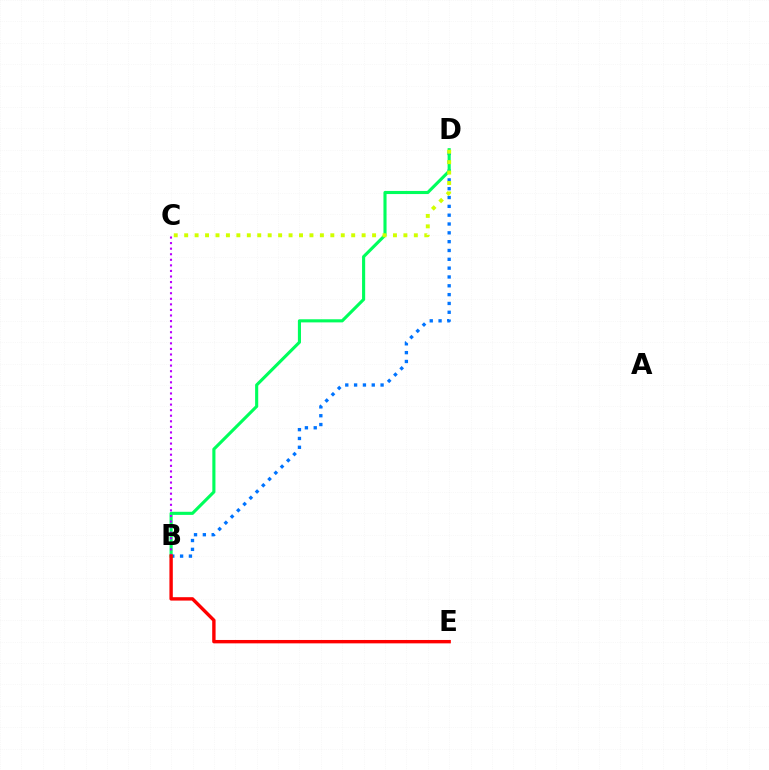{('B', 'D'): [{'color': '#0074ff', 'line_style': 'dotted', 'thickness': 2.4}, {'color': '#00ff5c', 'line_style': 'solid', 'thickness': 2.24}], ('C', 'D'): [{'color': '#d1ff00', 'line_style': 'dotted', 'thickness': 2.84}], ('B', 'C'): [{'color': '#b900ff', 'line_style': 'dotted', 'thickness': 1.51}], ('B', 'E'): [{'color': '#ff0000', 'line_style': 'solid', 'thickness': 2.44}]}